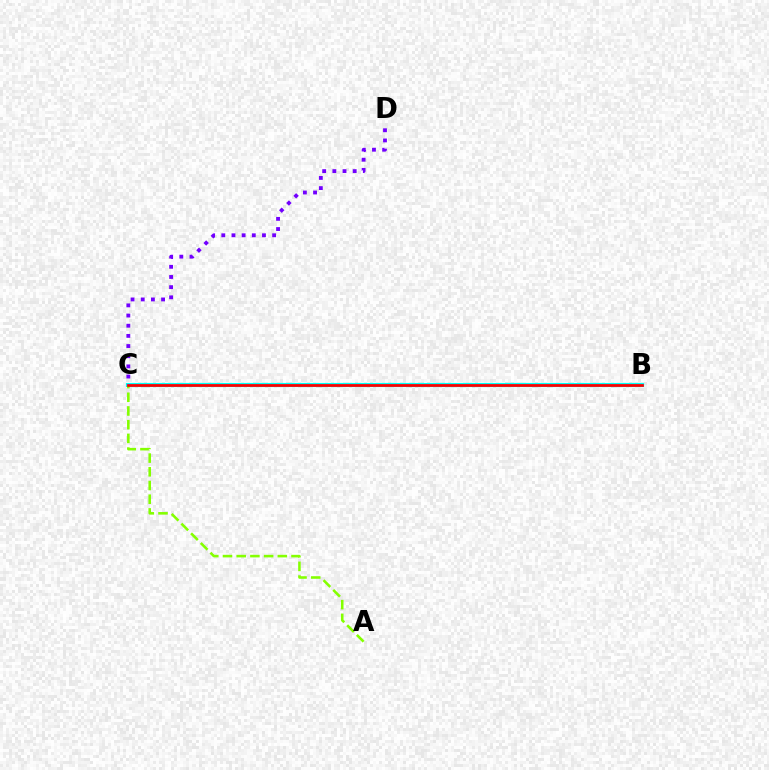{('B', 'C'): [{'color': '#00fff6', 'line_style': 'solid', 'thickness': 3.0}, {'color': '#ff0000', 'line_style': 'solid', 'thickness': 1.98}], ('A', 'C'): [{'color': '#84ff00', 'line_style': 'dashed', 'thickness': 1.86}], ('C', 'D'): [{'color': '#7200ff', 'line_style': 'dotted', 'thickness': 2.76}]}